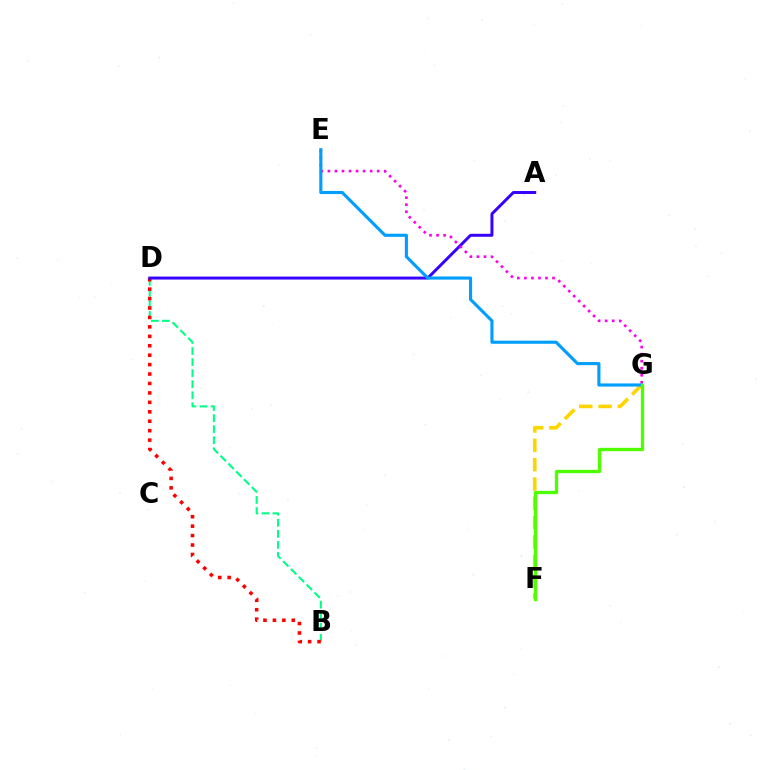{('B', 'D'): [{'color': '#00ff86', 'line_style': 'dashed', 'thickness': 1.5}, {'color': '#ff0000', 'line_style': 'dotted', 'thickness': 2.56}], ('A', 'D'): [{'color': '#3700ff', 'line_style': 'solid', 'thickness': 2.13}], ('F', 'G'): [{'color': '#ffd500', 'line_style': 'dashed', 'thickness': 2.63}, {'color': '#4fff00', 'line_style': 'solid', 'thickness': 2.39}], ('E', 'G'): [{'color': '#ff00ed', 'line_style': 'dotted', 'thickness': 1.91}, {'color': '#009eff', 'line_style': 'solid', 'thickness': 2.24}]}